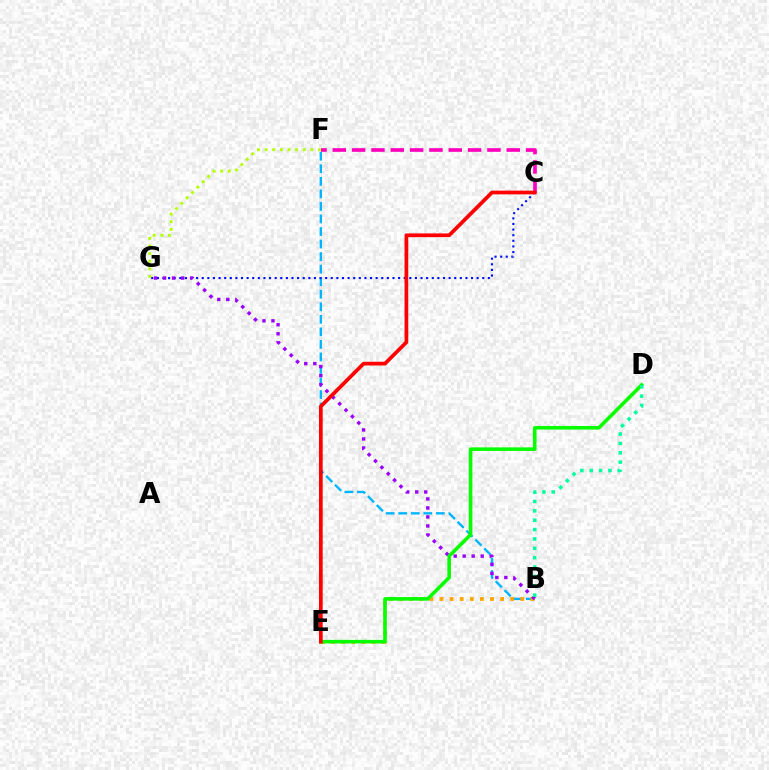{('C', 'F'): [{'color': '#ff00bd', 'line_style': 'dashed', 'thickness': 2.63}], ('B', 'F'): [{'color': '#00b5ff', 'line_style': 'dashed', 'thickness': 1.7}], ('C', 'G'): [{'color': '#0010ff', 'line_style': 'dotted', 'thickness': 1.52}], ('B', 'E'): [{'color': '#ffa500', 'line_style': 'dotted', 'thickness': 2.74}], ('B', 'G'): [{'color': '#9b00ff', 'line_style': 'dotted', 'thickness': 2.45}], ('D', 'E'): [{'color': '#08ff00', 'line_style': 'solid', 'thickness': 2.59}], ('F', 'G'): [{'color': '#b3ff00', 'line_style': 'dotted', 'thickness': 2.07}], ('C', 'E'): [{'color': '#ff0000', 'line_style': 'solid', 'thickness': 2.68}], ('B', 'D'): [{'color': '#00ff9d', 'line_style': 'dotted', 'thickness': 2.54}]}